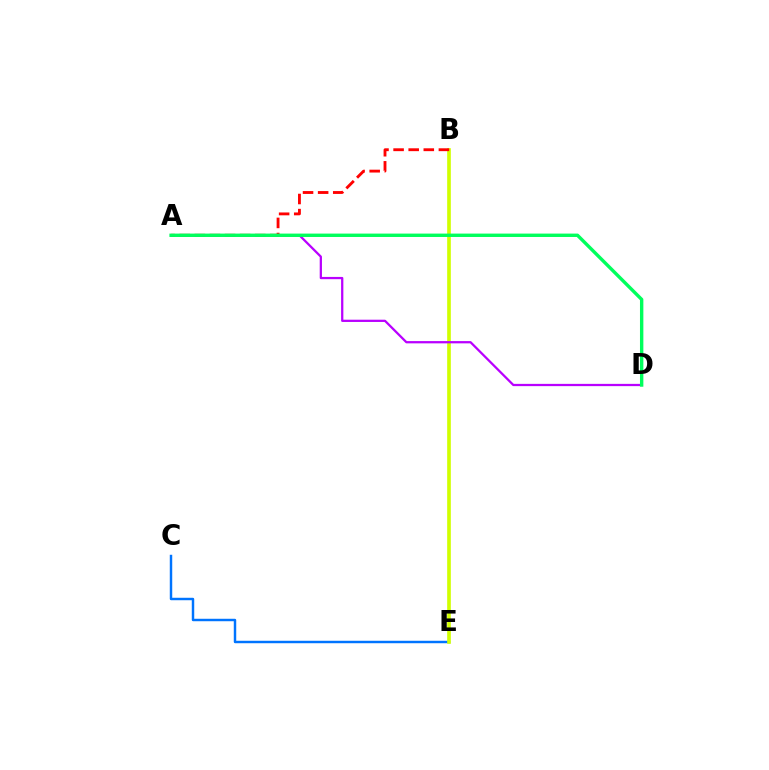{('C', 'E'): [{'color': '#0074ff', 'line_style': 'solid', 'thickness': 1.77}], ('B', 'E'): [{'color': '#d1ff00', 'line_style': 'solid', 'thickness': 2.63}], ('A', 'B'): [{'color': '#ff0000', 'line_style': 'dashed', 'thickness': 2.05}], ('A', 'D'): [{'color': '#b900ff', 'line_style': 'solid', 'thickness': 1.62}, {'color': '#00ff5c', 'line_style': 'solid', 'thickness': 2.44}]}